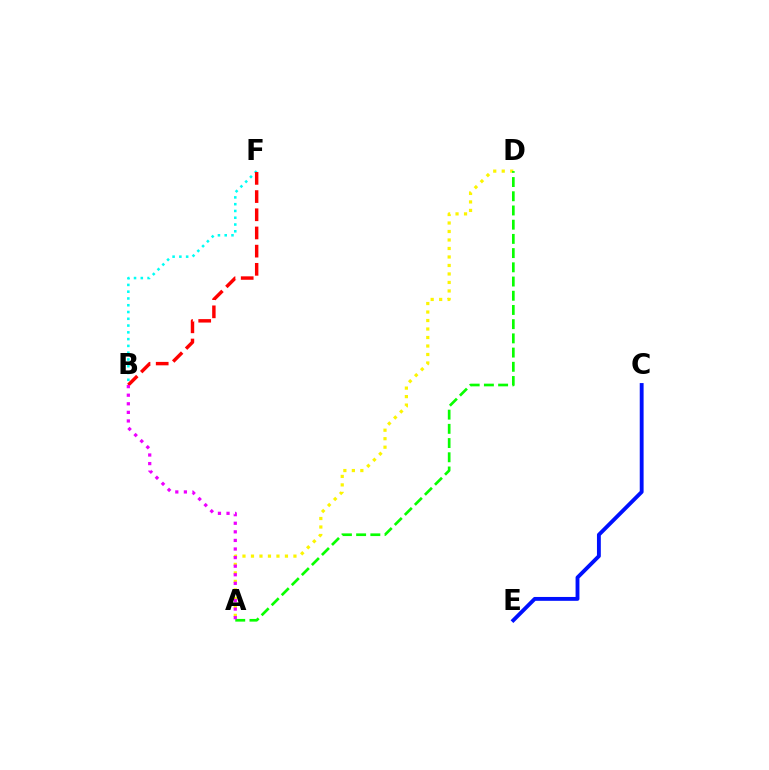{('B', 'F'): [{'color': '#00fff6', 'line_style': 'dotted', 'thickness': 1.84}, {'color': '#ff0000', 'line_style': 'dashed', 'thickness': 2.47}], ('A', 'D'): [{'color': '#fcf500', 'line_style': 'dotted', 'thickness': 2.31}, {'color': '#08ff00', 'line_style': 'dashed', 'thickness': 1.93}], ('C', 'E'): [{'color': '#0010ff', 'line_style': 'solid', 'thickness': 2.78}], ('A', 'B'): [{'color': '#ee00ff', 'line_style': 'dotted', 'thickness': 2.33}]}